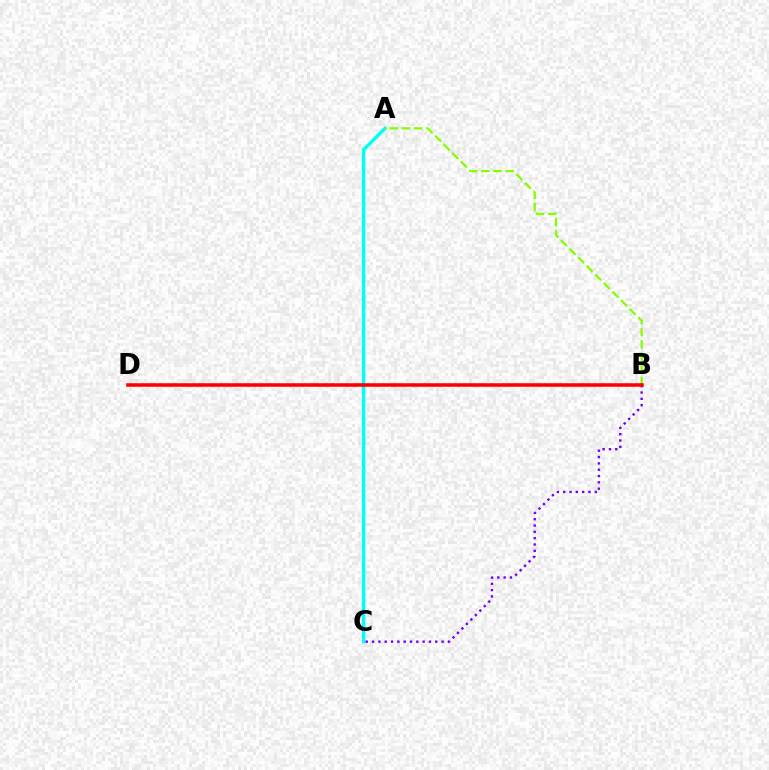{('A', 'C'): [{'color': '#00fff6', 'line_style': 'solid', 'thickness': 2.47}], ('A', 'B'): [{'color': '#84ff00', 'line_style': 'dashed', 'thickness': 1.65}], ('B', 'C'): [{'color': '#7200ff', 'line_style': 'dotted', 'thickness': 1.72}], ('B', 'D'): [{'color': '#ff0000', 'line_style': 'solid', 'thickness': 2.56}]}